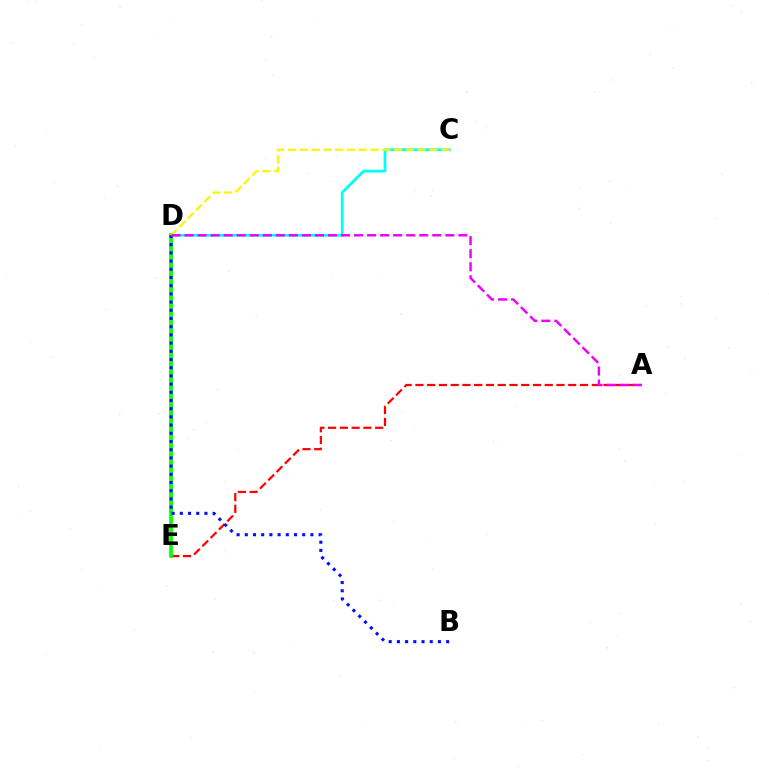{('A', 'E'): [{'color': '#ff0000', 'line_style': 'dashed', 'thickness': 1.6}], ('C', 'D'): [{'color': '#00fff6', 'line_style': 'solid', 'thickness': 1.98}, {'color': '#fcf500', 'line_style': 'dashed', 'thickness': 1.6}], ('D', 'E'): [{'color': '#08ff00', 'line_style': 'solid', 'thickness': 2.67}], ('B', 'D'): [{'color': '#0010ff', 'line_style': 'dotted', 'thickness': 2.23}], ('A', 'D'): [{'color': '#ee00ff', 'line_style': 'dashed', 'thickness': 1.77}]}